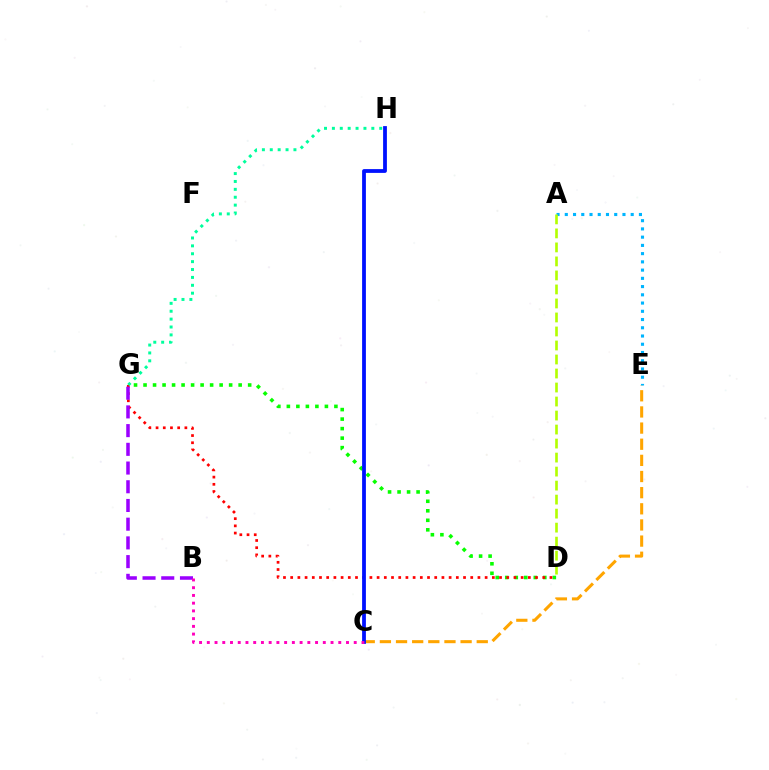{('D', 'G'): [{'color': '#08ff00', 'line_style': 'dotted', 'thickness': 2.58}, {'color': '#ff0000', 'line_style': 'dotted', 'thickness': 1.96}], ('B', 'G'): [{'color': '#9b00ff', 'line_style': 'dashed', 'thickness': 2.54}], ('C', 'E'): [{'color': '#ffa500', 'line_style': 'dashed', 'thickness': 2.19}], ('G', 'H'): [{'color': '#00ff9d', 'line_style': 'dotted', 'thickness': 2.14}], ('C', 'H'): [{'color': '#0010ff', 'line_style': 'solid', 'thickness': 2.73}], ('B', 'C'): [{'color': '#ff00bd', 'line_style': 'dotted', 'thickness': 2.1}], ('A', 'E'): [{'color': '#00b5ff', 'line_style': 'dotted', 'thickness': 2.24}], ('A', 'D'): [{'color': '#b3ff00', 'line_style': 'dashed', 'thickness': 1.9}]}